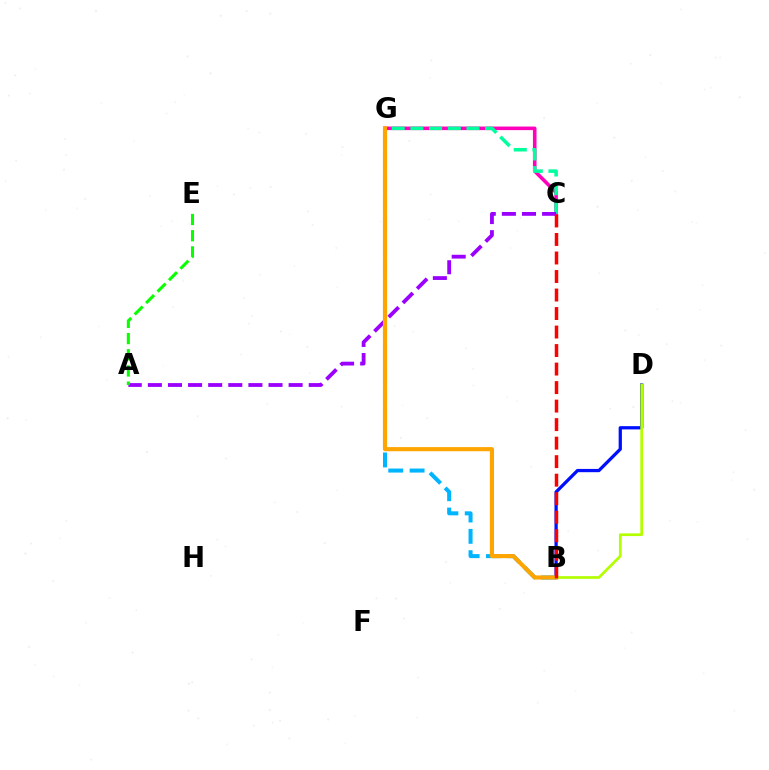{('C', 'G'): [{'color': '#ff00bd', 'line_style': 'solid', 'thickness': 2.57}, {'color': '#00ff9d', 'line_style': 'dashed', 'thickness': 2.54}], ('B', 'D'): [{'color': '#0010ff', 'line_style': 'solid', 'thickness': 2.35}, {'color': '#b3ff00', 'line_style': 'solid', 'thickness': 1.95}], ('A', 'C'): [{'color': '#9b00ff', 'line_style': 'dashed', 'thickness': 2.73}], ('B', 'G'): [{'color': '#00b5ff', 'line_style': 'dashed', 'thickness': 2.9}, {'color': '#ffa500', 'line_style': 'solid', 'thickness': 2.98}], ('A', 'E'): [{'color': '#08ff00', 'line_style': 'dashed', 'thickness': 2.2}], ('B', 'C'): [{'color': '#ff0000', 'line_style': 'dashed', 'thickness': 2.52}]}